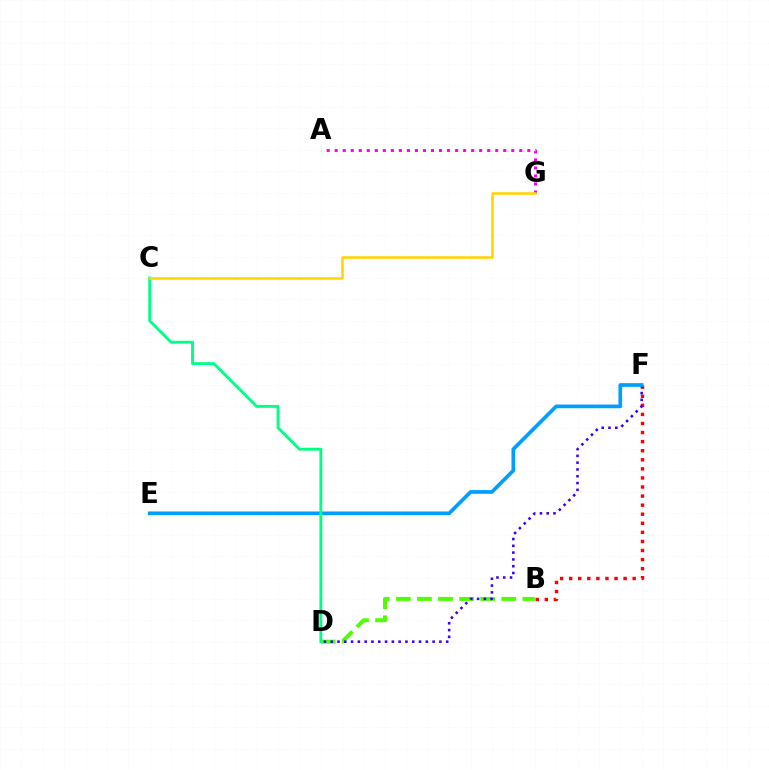{('B', 'D'): [{'color': '#4fff00', 'line_style': 'dashed', 'thickness': 2.86}], ('B', 'F'): [{'color': '#ff0000', 'line_style': 'dotted', 'thickness': 2.47}], ('D', 'F'): [{'color': '#3700ff', 'line_style': 'dotted', 'thickness': 1.85}], ('E', 'F'): [{'color': '#009eff', 'line_style': 'solid', 'thickness': 2.67}], ('C', 'D'): [{'color': '#00ff86', 'line_style': 'solid', 'thickness': 2.07}], ('A', 'G'): [{'color': '#ff00ed', 'line_style': 'dotted', 'thickness': 2.18}], ('C', 'G'): [{'color': '#ffd500', 'line_style': 'solid', 'thickness': 1.83}]}